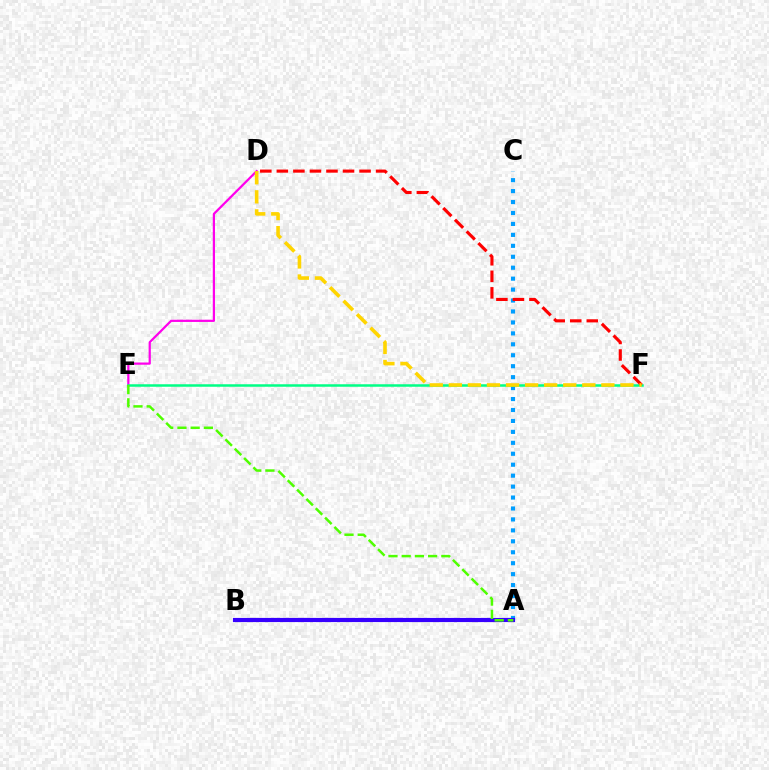{('A', 'C'): [{'color': '#009eff', 'line_style': 'dotted', 'thickness': 2.97}], ('D', 'E'): [{'color': '#ff00ed', 'line_style': 'solid', 'thickness': 1.6}], ('E', 'F'): [{'color': '#00ff86', 'line_style': 'solid', 'thickness': 1.8}], ('D', 'F'): [{'color': '#ff0000', 'line_style': 'dashed', 'thickness': 2.25}, {'color': '#ffd500', 'line_style': 'dashed', 'thickness': 2.59}], ('A', 'B'): [{'color': '#3700ff', 'line_style': 'solid', 'thickness': 2.99}], ('A', 'E'): [{'color': '#4fff00', 'line_style': 'dashed', 'thickness': 1.79}]}